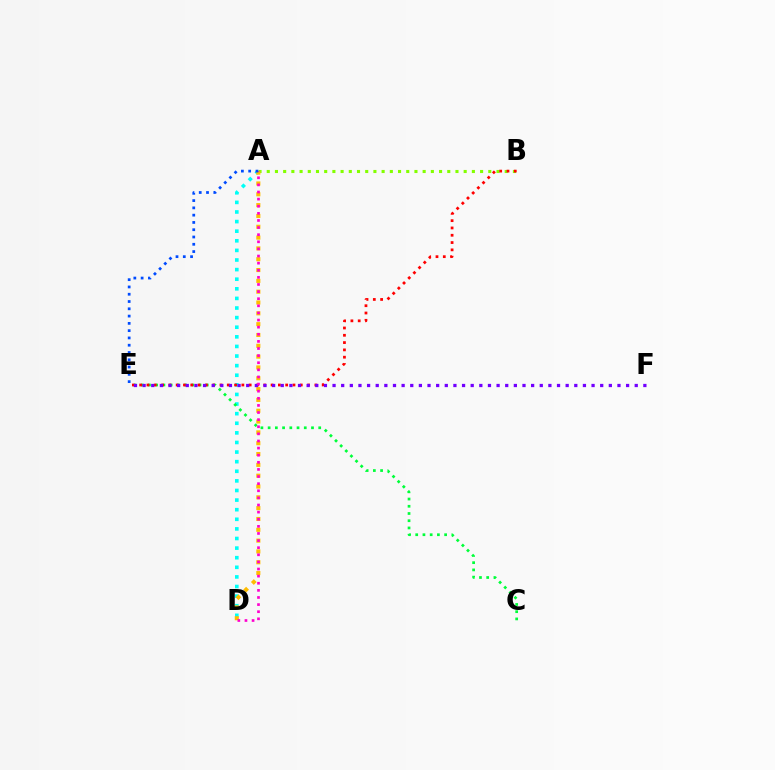{('A', 'B'): [{'color': '#84ff00', 'line_style': 'dotted', 'thickness': 2.23}], ('A', 'D'): [{'color': '#00fff6', 'line_style': 'dotted', 'thickness': 2.61}, {'color': '#ffbd00', 'line_style': 'dotted', 'thickness': 2.94}, {'color': '#ff00cf', 'line_style': 'dotted', 'thickness': 1.93}], ('C', 'E'): [{'color': '#00ff39', 'line_style': 'dotted', 'thickness': 1.96}], ('B', 'E'): [{'color': '#ff0000', 'line_style': 'dotted', 'thickness': 1.98}], ('E', 'F'): [{'color': '#7200ff', 'line_style': 'dotted', 'thickness': 2.35}], ('A', 'E'): [{'color': '#004bff', 'line_style': 'dotted', 'thickness': 1.98}]}